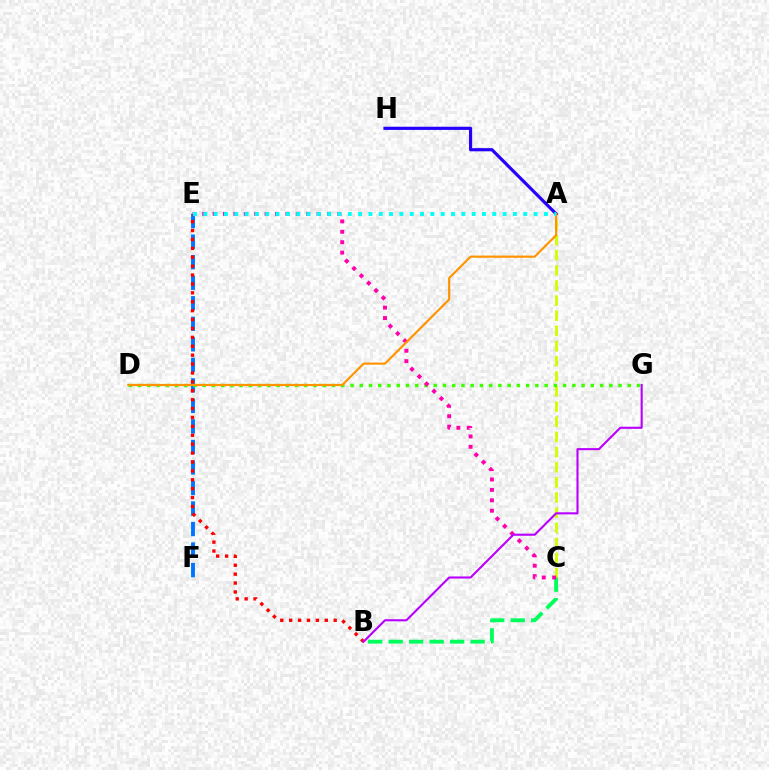{('A', 'C'): [{'color': '#d1ff00', 'line_style': 'dashed', 'thickness': 2.06}], ('E', 'F'): [{'color': '#0074ff', 'line_style': 'dashed', 'thickness': 2.79}], ('D', 'G'): [{'color': '#3dff00', 'line_style': 'dotted', 'thickness': 2.51}], ('B', 'E'): [{'color': '#ff0000', 'line_style': 'dotted', 'thickness': 2.42}], ('A', 'H'): [{'color': '#2500ff', 'line_style': 'solid', 'thickness': 2.28}], ('B', 'C'): [{'color': '#00ff5c', 'line_style': 'dashed', 'thickness': 2.78}], ('C', 'E'): [{'color': '#ff00ac', 'line_style': 'dotted', 'thickness': 2.82}], ('A', 'D'): [{'color': '#ff9400', 'line_style': 'solid', 'thickness': 1.57}], ('A', 'E'): [{'color': '#00fff6', 'line_style': 'dotted', 'thickness': 2.8}], ('B', 'G'): [{'color': '#b900ff', 'line_style': 'solid', 'thickness': 1.52}]}